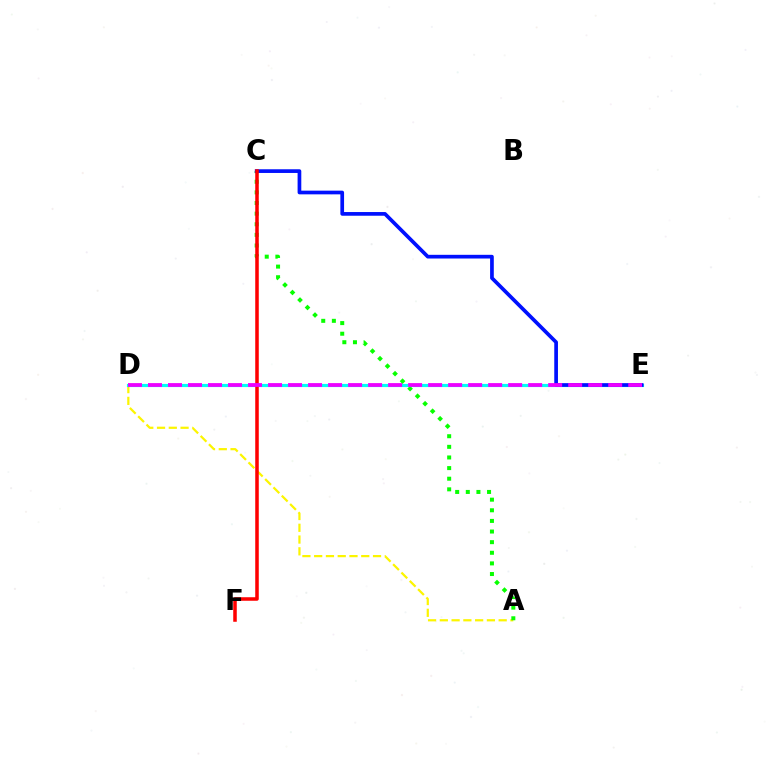{('A', 'D'): [{'color': '#fcf500', 'line_style': 'dashed', 'thickness': 1.6}], ('A', 'C'): [{'color': '#08ff00', 'line_style': 'dotted', 'thickness': 2.89}], ('D', 'E'): [{'color': '#00fff6', 'line_style': 'solid', 'thickness': 2.26}, {'color': '#ee00ff', 'line_style': 'dashed', 'thickness': 2.72}], ('C', 'E'): [{'color': '#0010ff', 'line_style': 'solid', 'thickness': 2.66}], ('C', 'F'): [{'color': '#ff0000', 'line_style': 'solid', 'thickness': 2.54}]}